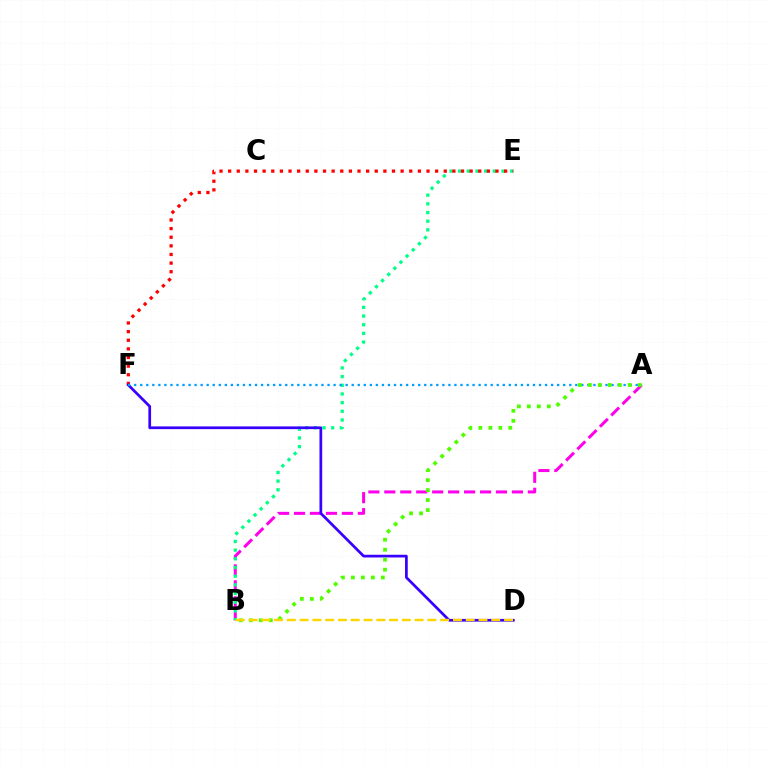{('A', 'B'): [{'color': '#ff00ed', 'line_style': 'dashed', 'thickness': 2.17}, {'color': '#4fff00', 'line_style': 'dotted', 'thickness': 2.71}], ('B', 'E'): [{'color': '#00ff86', 'line_style': 'dotted', 'thickness': 2.36}], ('E', 'F'): [{'color': '#ff0000', 'line_style': 'dotted', 'thickness': 2.34}], ('D', 'F'): [{'color': '#3700ff', 'line_style': 'solid', 'thickness': 1.95}], ('A', 'F'): [{'color': '#009eff', 'line_style': 'dotted', 'thickness': 1.64}], ('B', 'D'): [{'color': '#ffd500', 'line_style': 'dashed', 'thickness': 1.74}]}